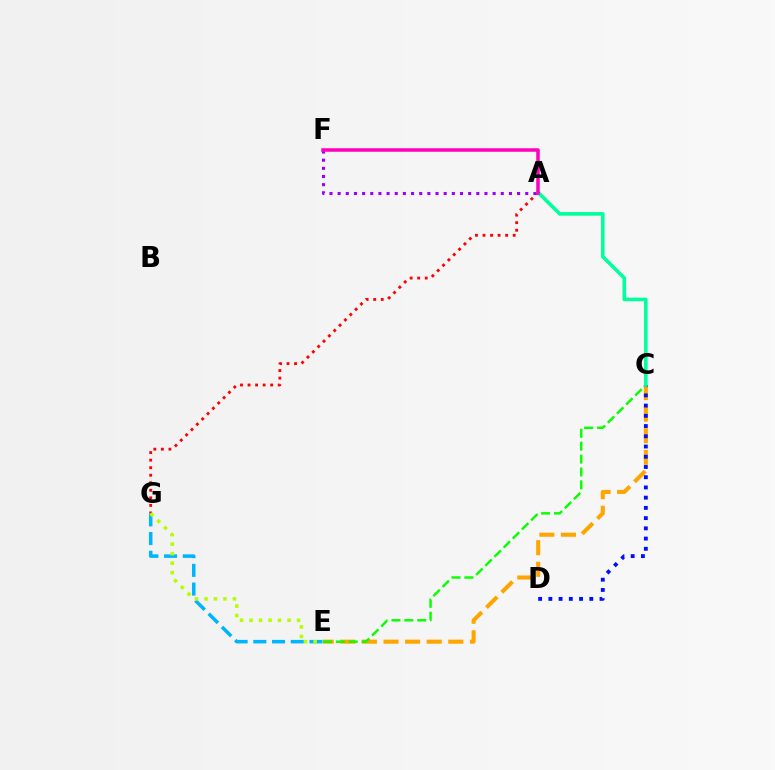{('C', 'E'): [{'color': '#ffa500', 'line_style': 'dashed', 'thickness': 2.93}, {'color': '#08ff00', 'line_style': 'dashed', 'thickness': 1.75}], ('E', 'G'): [{'color': '#00b5ff', 'line_style': 'dashed', 'thickness': 2.54}, {'color': '#b3ff00', 'line_style': 'dotted', 'thickness': 2.58}], ('C', 'D'): [{'color': '#0010ff', 'line_style': 'dotted', 'thickness': 2.78}], ('A', 'G'): [{'color': '#ff0000', 'line_style': 'dotted', 'thickness': 2.05}], ('A', 'F'): [{'color': '#9b00ff', 'line_style': 'dotted', 'thickness': 2.22}, {'color': '#ff00bd', 'line_style': 'solid', 'thickness': 2.53}], ('A', 'C'): [{'color': '#00ff9d', 'line_style': 'solid', 'thickness': 2.59}]}